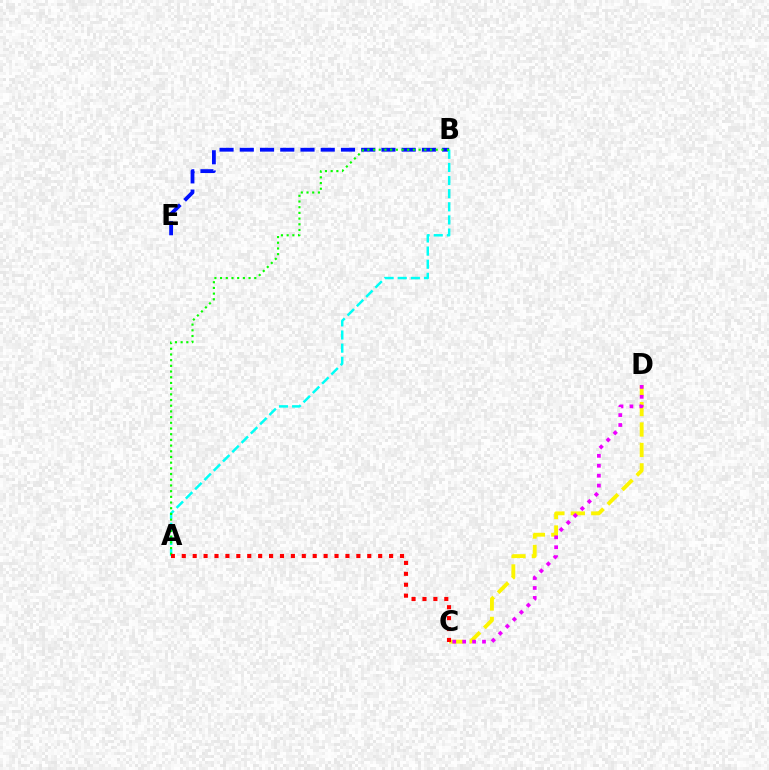{('C', 'D'): [{'color': '#fcf500', 'line_style': 'dashed', 'thickness': 2.78}, {'color': '#ee00ff', 'line_style': 'dotted', 'thickness': 2.7}], ('B', 'E'): [{'color': '#0010ff', 'line_style': 'dashed', 'thickness': 2.75}], ('A', 'B'): [{'color': '#00fff6', 'line_style': 'dashed', 'thickness': 1.78}, {'color': '#08ff00', 'line_style': 'dotted', 'thickness': 1.55}], ('A', 'C'): [{'color': '#ff0000', 'line_style': 'dotted', 'thickness': 2.96}]}